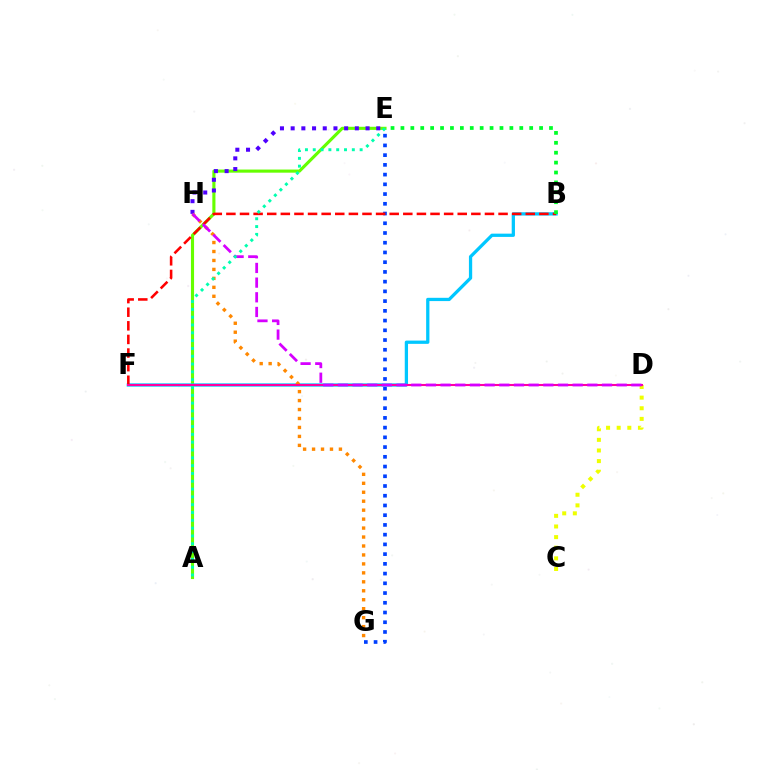{('A', 'E'): [{'color': '#66ff00', 'line_style': 'solid', 'thickness': 2.24}, {'color': '#00ffaf', 'line_style': 'dotted', 'thickness': 2.12}], ('E', 'H'): [{'color': '#4f00ff', 'line_style': 'dotted', 'thickness': 2.91}], ('B', 'F'): [{'color': '#00c7ff', 'line_style': 'solid', 'thickness': 2.35}, {'color': '#ff0000', 'line_style': 'dashed', 'thickness': 1.85}], ('C', 'D'): [{'color': '#eeff00', 'line_style': 'dotted', 'thickness': 2.89}], ('G', 'H'): [{'color': '#ff8800', 'line_style': 'dotted', 'thickness': 2.43}], ('E', 'G'): [{'color': '#003fff', 'line_style': 'dotted', 'thickness': 2.64}], ('B', 'E'): [{'color': '#00ff27', 'line_style': 'dotted', 'thickness': 2.69}], ('D', 'F'): [{'color': '#ff00a0', 'line_style': 'solid', 'thickness': 1.5}], ('D', 'H'): [{'color': '#d600ff', 'line_style': 'dashed', 'thickness': 1.99}]}